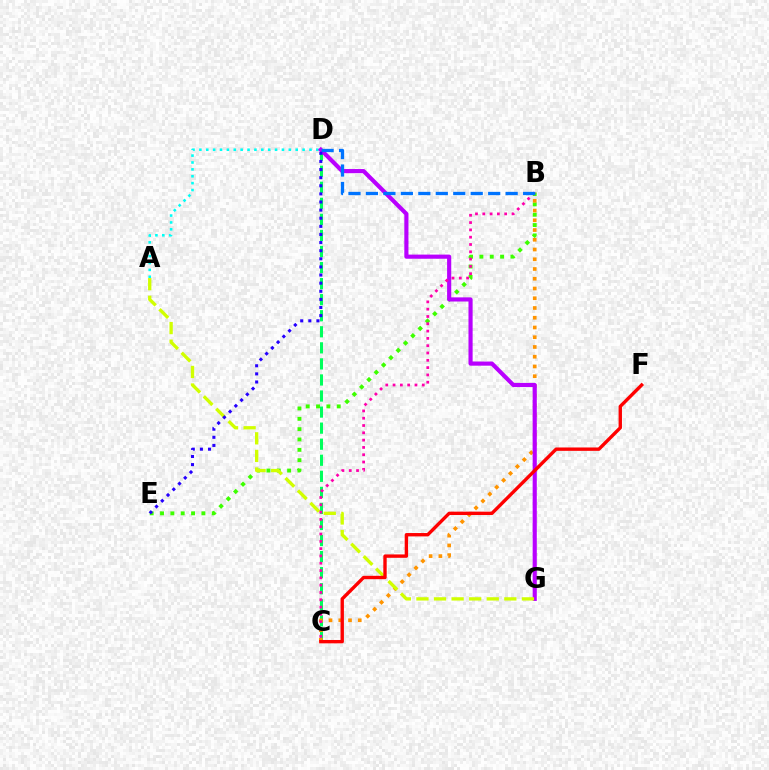{('A', 'D'): [{'color': '#00fff6', 'line_style': 'dotted', 'thickness': 1.87}], ('C', 'D'): [{'color': '#00ff5c', 'line_style': 'dashed', 'thickness': 2.18}], ('B', 'E'): [{'color': '#3dff00', 'line_style': 'dotted', 'thickness': 2.81}], ('B', 'C'): [{'color': '#ff9400', 'line_style': 'dotted', 'thickness': 2.65}, {'color': '#ff00ac', 'line_style': 'dotted', 'thickness': 1.98}], ('D', 'G'): [{'color': '#b900ff', 'line_style': 'solid', 'thickness': 2.98}], ('A', 'G'): [{'color': '#d1ff00', 'line_style': 'dashed', 'thickness': 2.39}], ('B', 'D'): [{'color': '#0074ff', 'line_style': 'dashed', 'thickness': 2.37}], ('C', 'F'): [{'color': '#ff0000', 'line_style': 'solid', 'thickness': 2.43}], ('D', 'E'): [{'color': '#2500ff', 'line_style': 'dotted', 'thickness': 2.2}]}